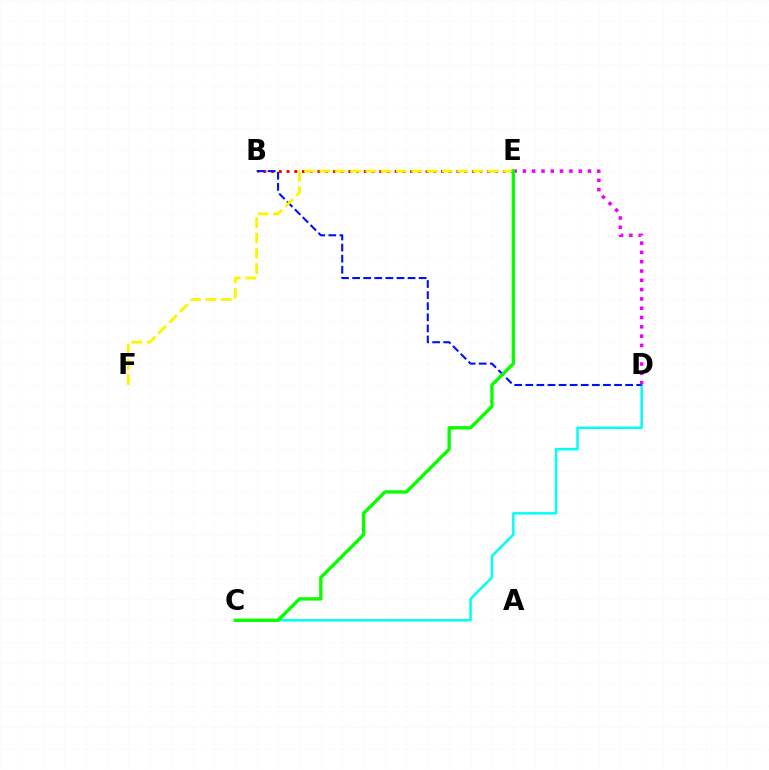{('B', 'E'): [{'color': '#ff0000', 'line_style': 'dotted', 'thickness': 2.1}], ('C', 'D'): [{'color': '#00fff6', 'line_style': 'solid', 'thickness': 1.79}], ('B', 'D'): [{'color': '#0010ff', 'line_style': 'dashed', 'thickness': 1.51}], ('E', 'F'): [{'color': '#fcf500', 'line_style': 'dashed', 'thickness': 2.08}], ('D', 'E'): [{'color': '#ee00ff', 'line_style': 'dotted', 'thickness': 2.53}], ('C', 'E'): [{'color': '#08ff00', 'line_style': 'solid', 'thickness': 2.42}]}